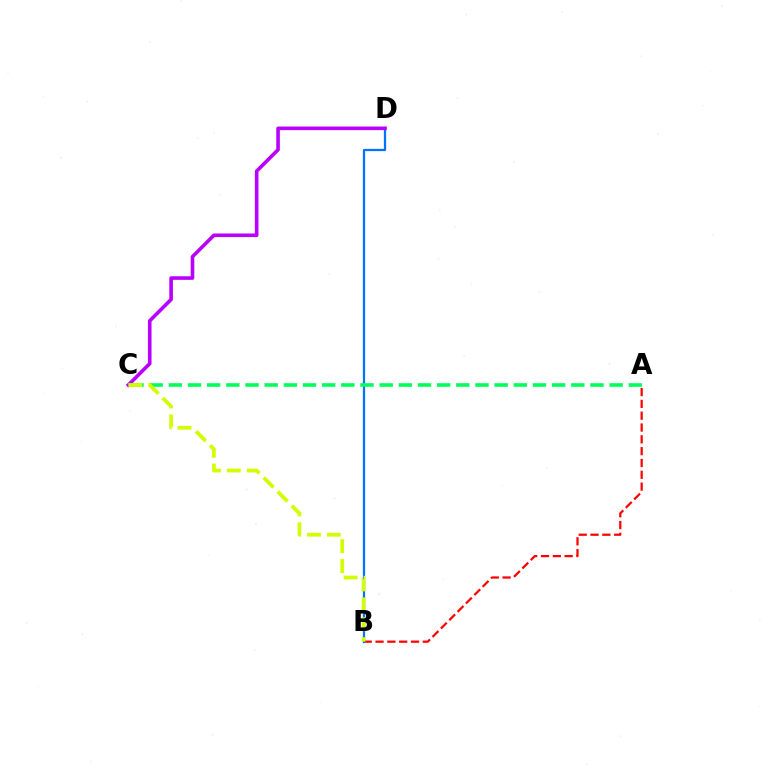{('A', 'B'): [{'color': '#ff0000', 'line_style': 'dashed', 'thickness': 1.61}], ('B', 'D'): [{'color': '#0074ff', 'line_style': 'solid', 'thickness': 1.63}], ('C', 'D'): [{'color': '#b900ff', 'line_style': 'solid', 'thickness': 2.59}], ('A', 'C'): [{'color': '#00ff5c', 'line_style': 'dashed', 'thickness': 2.6}], ('B', 'C'): [{'color': '#d1ff00', 'line_style': 'dashed', 'thickness': 2.7}]}